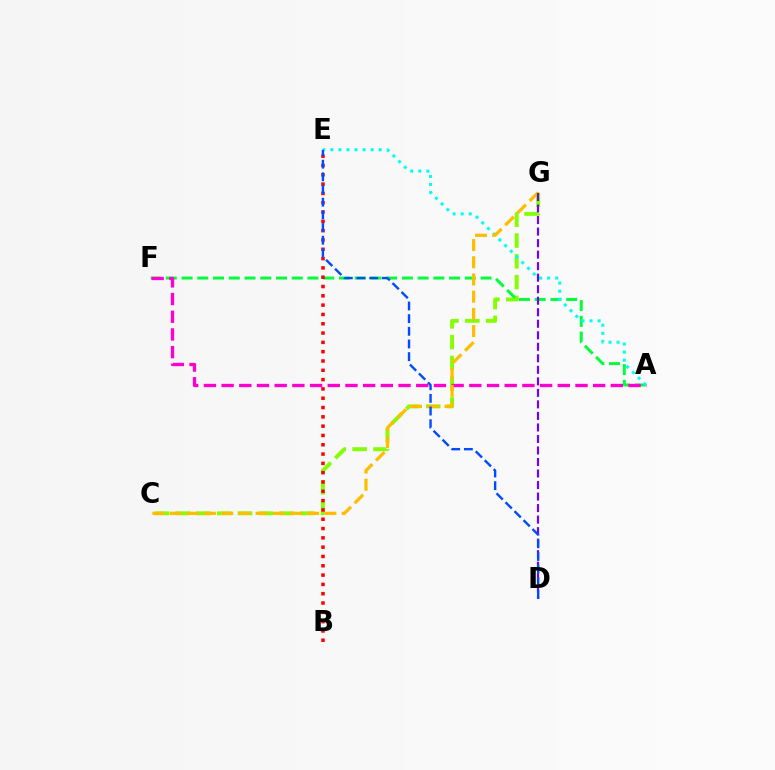{('C', 'G'): [{'color': '#84ff00', 'line_style': 'dashed', 'thickness': 2.82}, {'color': '#ffbd00', 'line_style': 'dashed', 'thickness': 2.34}], ('A', 'F'): [{'color': '#00ff39', 'line_style': 'dashed', 'thickness': 2.14}, {'color': '#ff00cf', 'line_style': 'dashed', 'thickness': 2.4}], ('A', 'E'): [{'color': '#00fff6', 'line_style': 'dotted', 'thickness': 2.19}], ('D', 'G'): [{'color': '#7200ff', 'line_style': 'dashed', 'thickness': 1.57}], ('B', 'E'): [{'color': '#ff0000', 'line_style': 'dotted', 'thickness': 2.53}], ('D', 'E'): [{'color': '#004bff', 'line_style': 'dashed', 'thickness': 1.72}]}